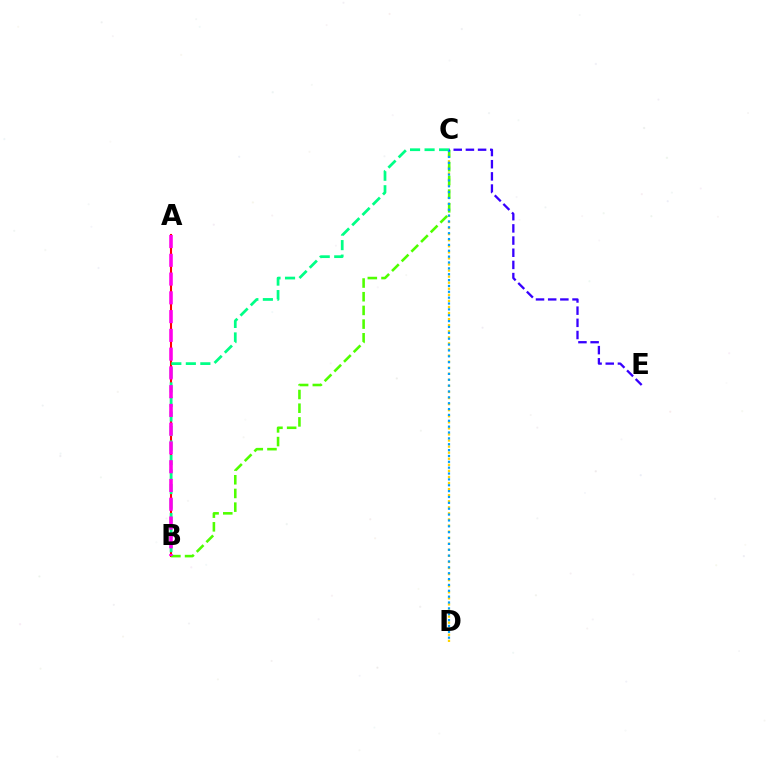{('A', 'B'): [{'color': '#ff0000', 'line_style': 'solid', 'thickness': 1.51}, {'color': '#ff00ed', 'line_style': 'dashed', 'thickness': 2.55}], ('C', 'D'): [{'color': '#ffd500', 'line_style': 'dotted', 'thickness': 1.65}, {'color': '#009eff', 'line_style': 'dotted', 'thickness': 1.59}], ('B', 'C'): [{'color': '#4fff00', 'line_style': 'dashed', 'thickness': 1.86}, {'color': '#00ff86', 'line_style': 'dashed', 'thickness': 1.97}], ('C', 'E'): [{'color': '#3700ff', 'line_style': 'dashed', 'thickness': 1.65}]}